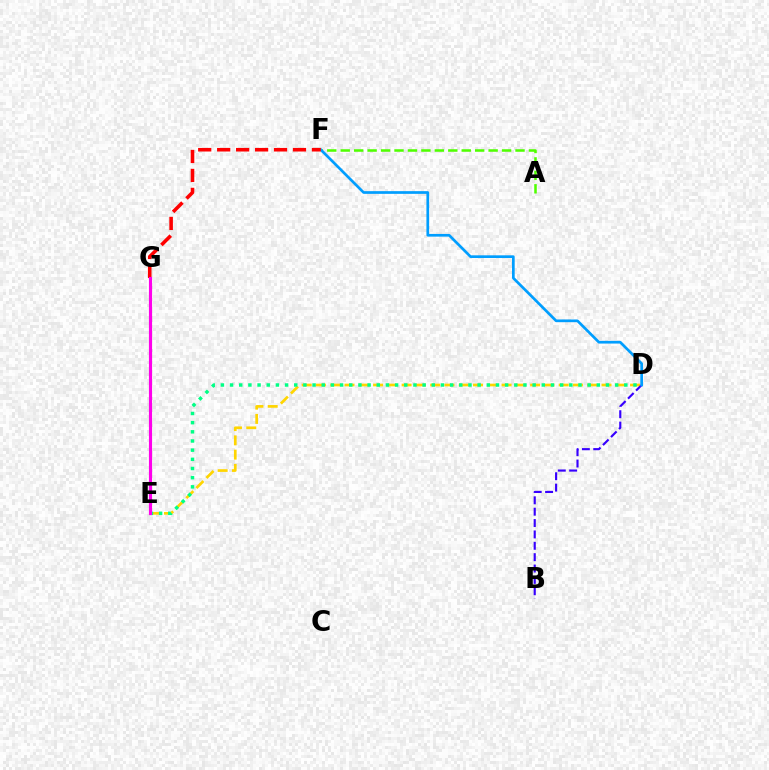{('A', 'F'): [{'color': '#4fff00', 'line_style': 'dashed', 'thickness': 1.83}], ('D', 'E'): [{'color': '#ffd500', 'line_style': 'dashed', 'thickness': 1.94}, {'color': '#00ff86', 'line_style': 'dotted', 'thickness': 2.49}], ('B', 'D'): [{'color': '#3700ff', 'line_style': 'dashed', 'thickness': 1.54}], ('D', 'F'): [{'color': '#009eff', 'line_style': 'solid', 'thickness': 1.94}], ('F', 'G'): [{'color': '#ff0000', 'line_style': 'dashed', 'thickness': 2.58}], ('E', 'G'): [{'color': '#ff00ed', 'line_style': 'solid', 'thickness': 2.27}]}